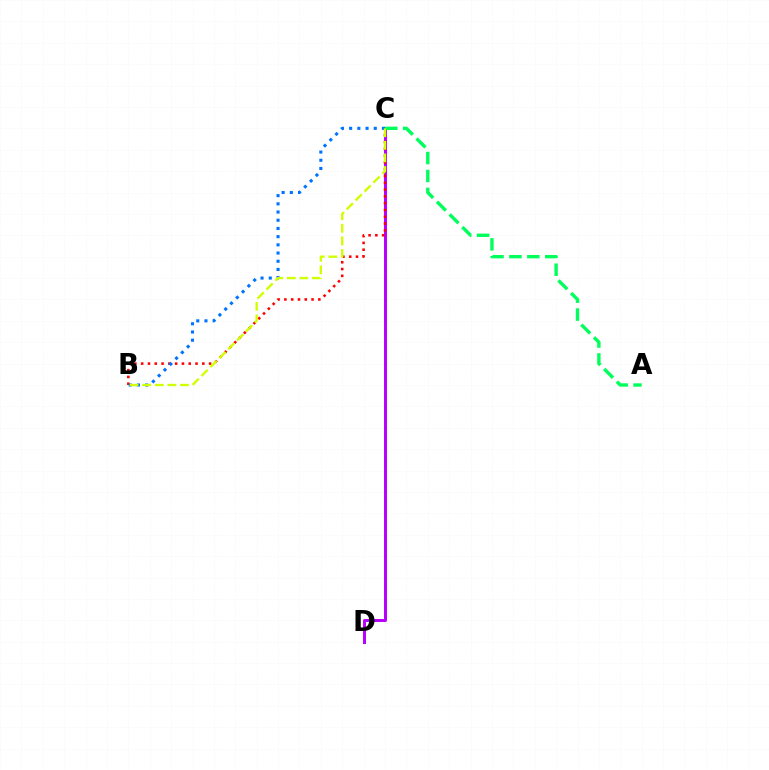{('C', 'D'): [{'color': '#b900ff', 'line_style': 'solid', 'thickness': 2.15}], ('B', 'C'): [{'color': '#ff0000', 'line_style': 'dotted', 'thickness': 1.85}, {'color': '#0074ff', 'line_style': 'dotted', 'thickness': 2.23}, {'color': '#d1ff00', 'line_style': 'dashed', 'thickness': 1.71}], ('A', 'C'): [{'color': '#00ff5c', 'line_style': 'dashed', 'thickness': 2.43}]}